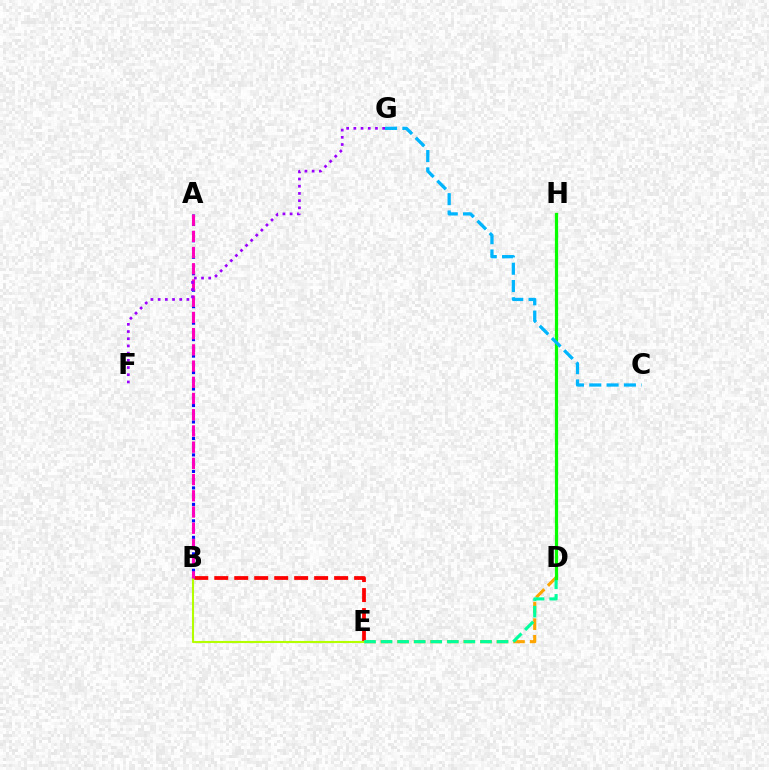{('B', 'E'): [{'color': '#ff0000', 'line_style': 'dashed', 'thickness': 2.71}, {'color': '#b3ff00', 'line_style': 'solid', 'thickness': 1.51}], ('A', 'B'): [{'color': '#0010ff', 'line_style': 'dotted', 'thickness': 2.24}, {'color': '#ff00bd', 'line_style': 'dashed', 'thickness': 2.2}], ('D', 'E'): [{'color': '#ffa500', 'line_style': 'dashed', 'thickness': 2.25}, {'color': '#00ff9d', 'line_style': 'dashed', 'thickness': 2.25}], ('D', 'H'): [{'color': '#08ff00', 'line_style': 'solid', 'thickness': 2.33}], ('C', 'G'): [{'color': '#00b5ff', 'line_style': 'dashed', 'thickness': 2.35}], ('F', 'G'): [{'color': '#9b00ff', 'line_style': 'dotted', 'thickness': 1.96}]}